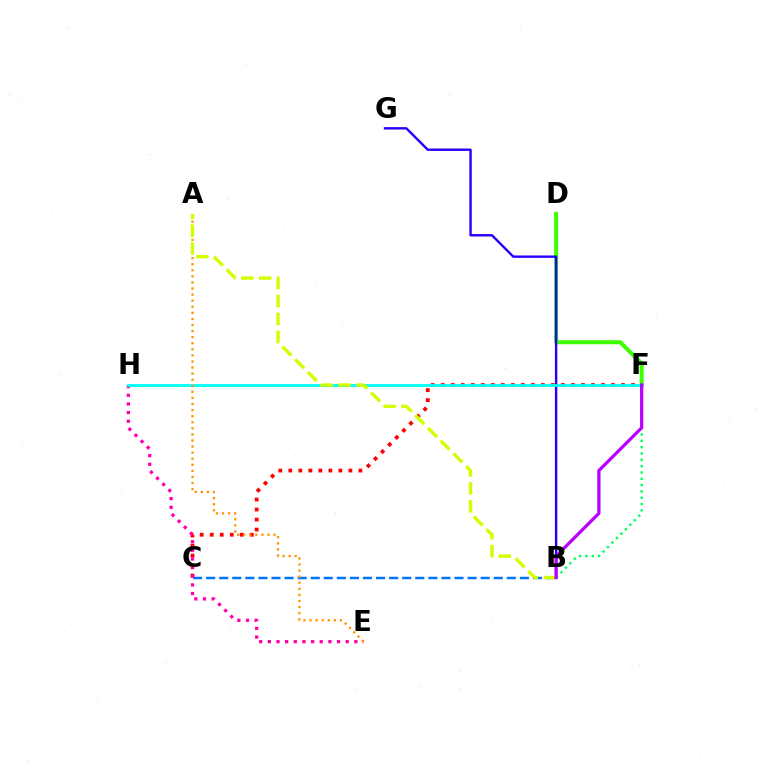{('C', 'F'): [{'color': '#ff0000', 'line_style': 'dotted', 'thickness': 2.72}], ('B', 'C'): [{'color': '#0074ff', 'line_style': 'dashed', 'thickness': 1.78}], ('D', 'F'): [{'color': '#3dff00', 'line_style': 'solid', 'thickness': 2.9}], ('B', 'G'): [{'color': '#2500ff', 'line_style': 'solid', 'thickness': 1.72}], ('E', 'H'): [{'color': '#ff00ac', 'line_style': 'dotted', 'thickness': 2.35}], ('F', 'H'): [{'color': '#00fff6', 'line_style': 'solid', 'thickness': 2.03}], ('A', 'E'): [{'color': '#ff9400', 'line_style': 'dotted', 'thickness': 1.65}], ('A', 'B'): [{'color': '#d1ff00', 'line_style': 'dashed', 'thickness': 2.43}], ('B', 'F'): [{'color': '#00ff5c', 'line_style': 'dotted', 'thickness': 1.72}, {'color': '#b900ff', 'line_style': 'solid', 'thickness': 2.34}]}